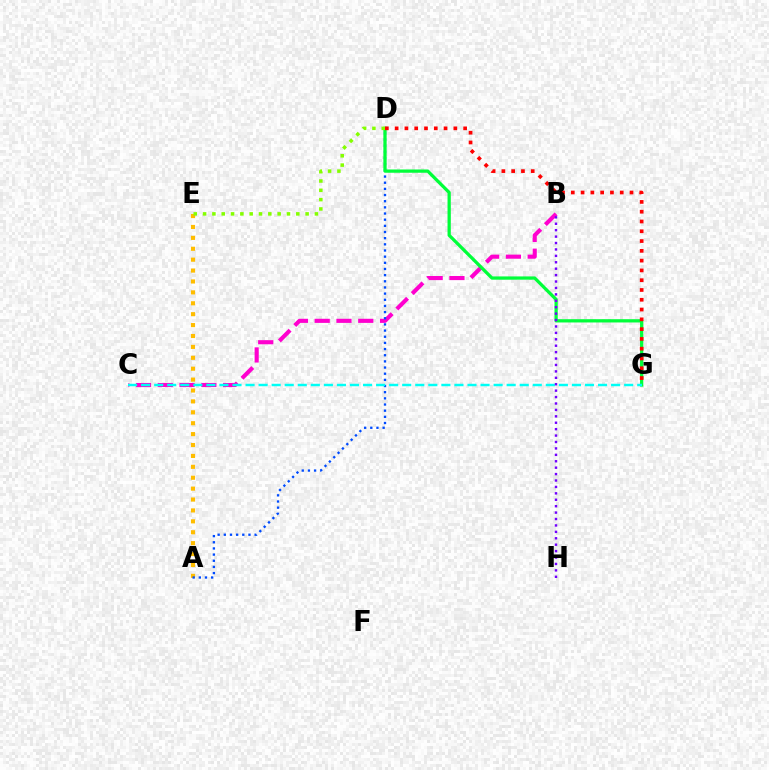{('A', 'E'): [{'color': '#ffbd00', 'line_style': 'dotted', 'thickness': 2.96}], ('B', 'C'): [{'color': '#ff00cf', 'line_style': 'dashed', 'thickness': 2.96}], ('A', 'D'): [{'color': '#004bff', 'line_style': 'dotted', 'thickness': 1.67}], ('D', 'G'): [{'color': '#00ff39', 'line_style': 'solid', 'thickness': 2.35}, {'color': '#ff0000', 'line_style': 'dotted', 'thickness': 2.66}], ('D', 'E'): [{'color': '#84ff00', 'line_style': 'dotted', 'thickness': 2.53}], ('C', 'G'): [{'color': '#00fff6', 'line_style': 'dashed', 'thickness': 1.77}], ('B', 'H'): [{'color': '#7200ff', 'line_style': 'dotted', 'thickness': 1.74}]}